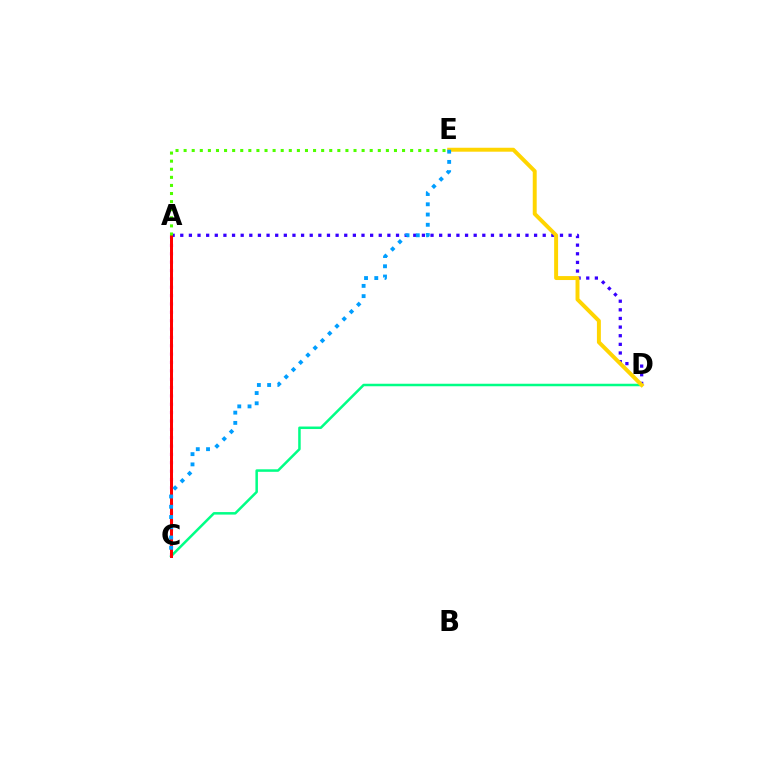{('A', 'C'): [{'color': '#ff00ed', 'line_style': 'dotted', 'thickness': 2.27}, {'color': '#ff0000', 'line_style': 'solid', 'thickness': 2.15}], ('C', 'D'): [{'color': '#00ff86', 'line_style': 'solid', 'thickness': 1.81}], ('A', 'D'): [{'color': '#3700ff', 'line_style': 'dotted', 'thickness': 2.34}], ('D', 'E'): [{'color': '#ffd500', 'line_style': 'solid', 'thickness': 2.84}], ('C', 'E'): [{'color': '#009eff', 'line_style': 'dotted', 'thickness': 2.78}], ('A', 'E'): [{'color': '#4fff00', 'line_style': 'dotted', 'thickness': 2.2}]}